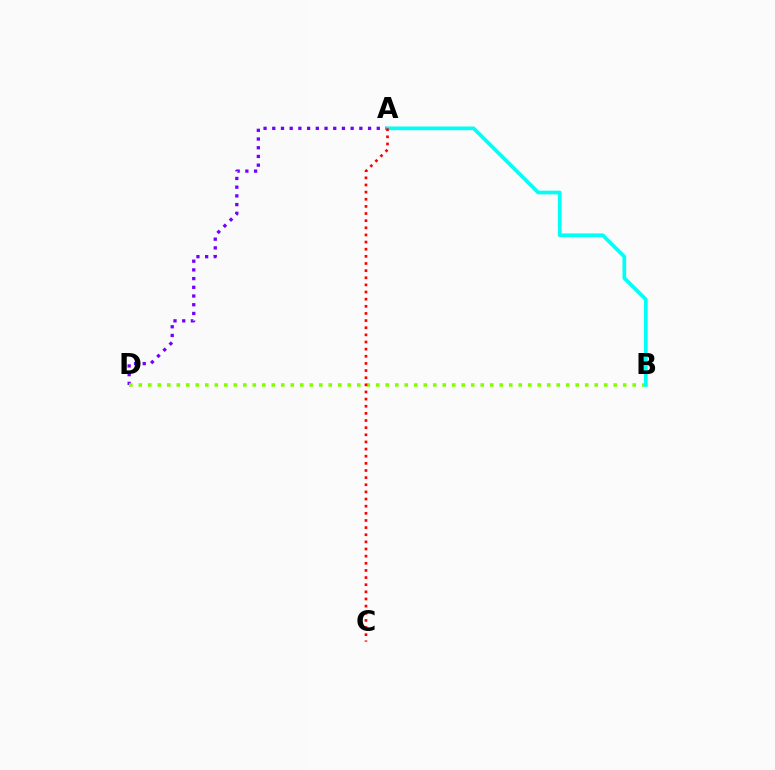{('A', 'D'): [{'color': '#7200ff', 'line_style': 'dotted', 'thickness': 2.37}], ('B', 'D'): [{'color': '#84ff00', 'line_style': 'dotted', 'thickness': 2.58}], ('A', 'B'): [{'color': '#00fff6', 'line_style': 'solid', 'thickness': 2.67}], ('A', 'C'): [{'color': '#ff0000', 'line_style': 'dotted', 'thickness': 1.94}]}